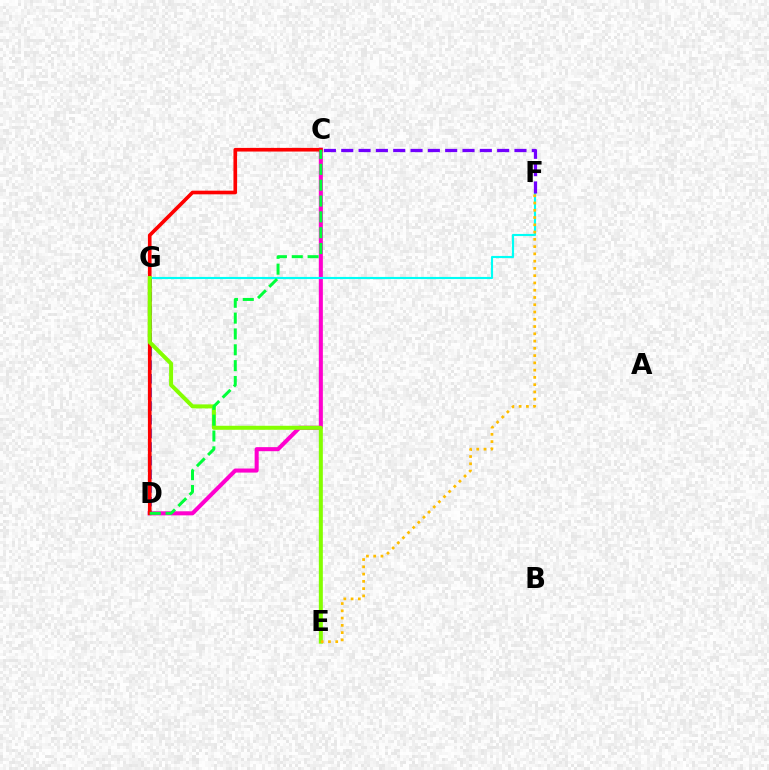{('D', 'G'): [{'color': '#004bff', 'line_style': 'dashed', 'thickness': 1.85}], ('C', 'D'): [{'color': '#ff00cf', 'line_style': 'solid', 'thickness': 2.92}, {'color': '#ff0000', 'line_style': 'solid', 'thickness': 2.63}, {'color': '#00ff39', 'line_style': 'dashed', 'thickness': 2.15}], ('F', 'G'): [{'color': '#00fff6', 'line_style': 'solid', 'thickness': 1.54}], ('E', 'G'): [{'color': '#84ff00', 'line_style': 'solid', 'thickness': 2.88}], ('C', 'F'): [{'color': '#7200ff', 'line_style': 'dashed', 'thickness': 2.35}], ('E', 'F'): [{'color': '#ffbd00', 'line_style': 'dotted', 'thickness': 1.97}]}